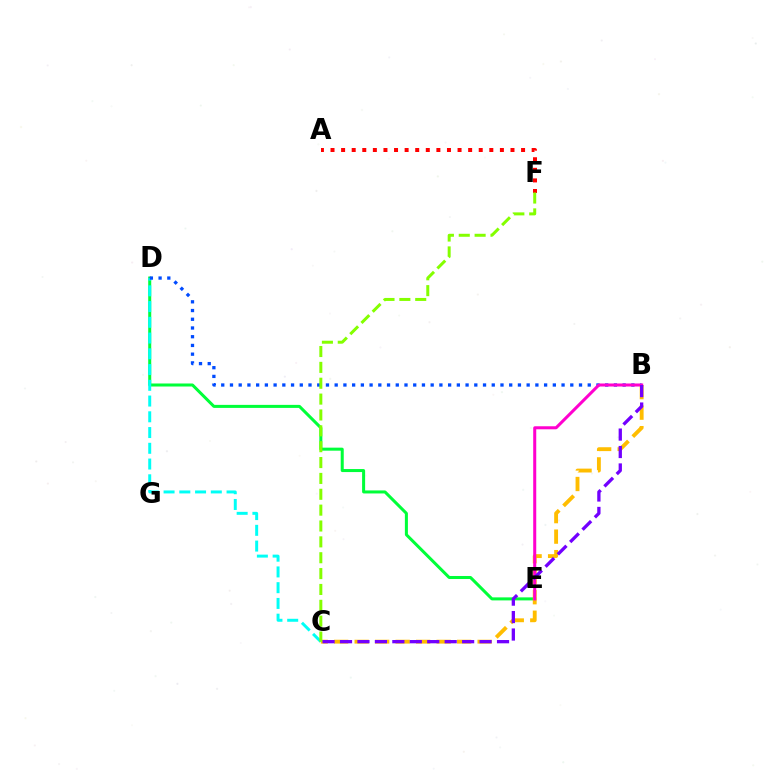{('D', 'E'): [{'color': '#00ff39', 'line_style': 'solid', 'thickness': 2.18}], ('C', 'D'): [{'color': '#00fff6', 'line_style': 'dashed', 'thickness': 2.14}], ('B', 'C'): [{'color': '#ffbd00', 'line_style': 'dashed', 'thickness': 2.78}, {'color': '#7200ff', 'line_style': 'dashed', 'thickness': 2.37}], ('B', 'D'): [{'color': '#004bff', 'line_style': 'dotted', 'thickness': 2.37}], ('B', 'E'): [{'color': '#ff00cf', 'line_style': 'solid', 'thickness': 2.18}], ('A', 'F'): [{'color': '#ff0000', 'line_style': 'dotted', 'thickness': 2.88}], ('C', 'F'): [{'color': '#84ff00', 'line_style': 'dashed', 'thickness': 2.15}]}